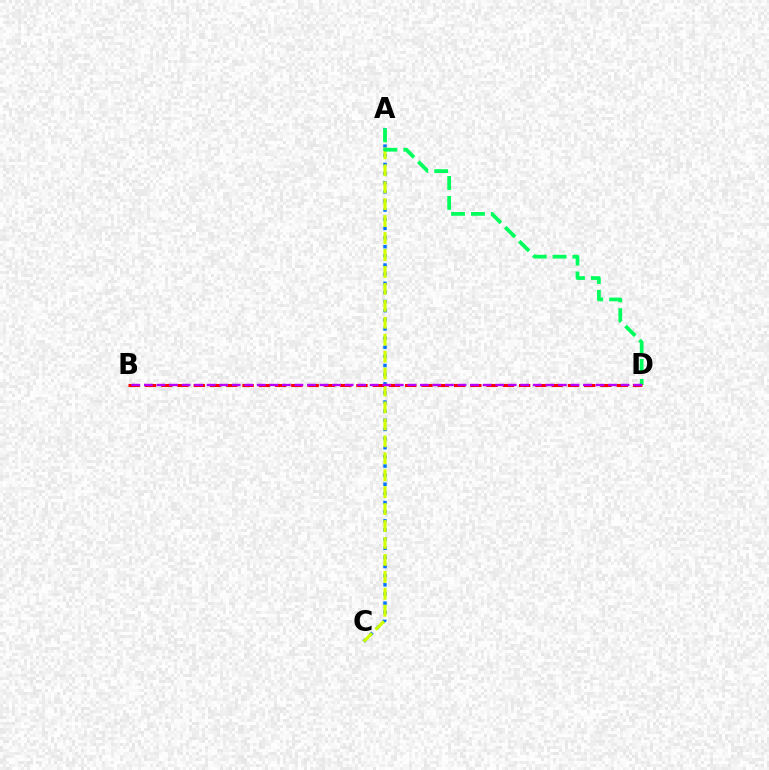{('A', 'C'): [{'color': '#0074ff', 'line_style': 'dotted', 'thickness': 2.48}, {'color': '#d1ff00', 'line_style': 'dashed', 'thickness': 2.3}], ('A', 'D'): [{'color': '#00ff5c', 'line_style': 'dashed', 'thickness': 2.7}], ('B', 'D'): [{'color': '#ff0000', 'line_style': 'dashed', 'thickness': 2.21}, {'color': '#b900ff', 'line_style': 'dashed', 'thickness': 1.7}]}